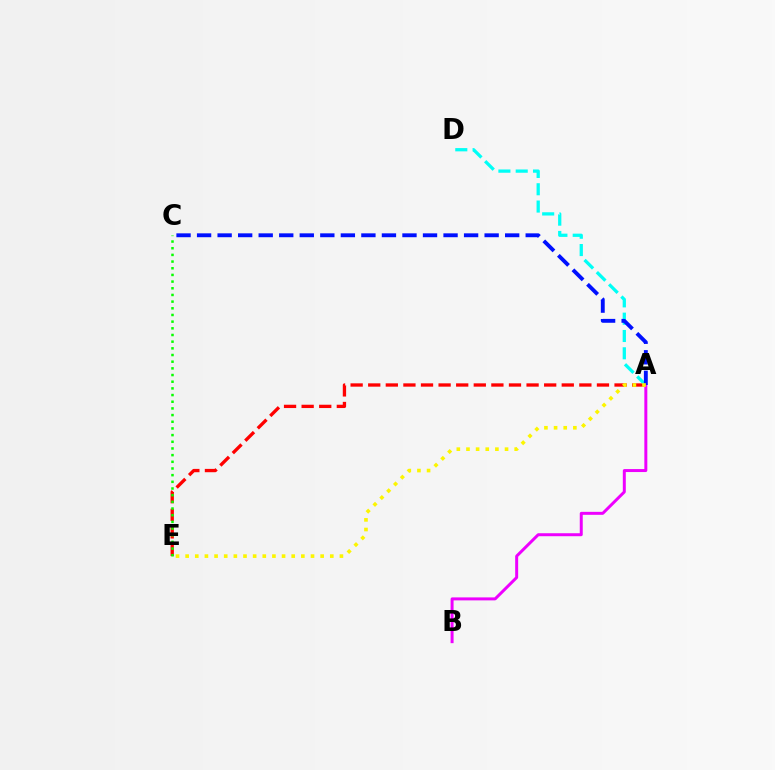{('A', 'E'): [{'color': '#ff0000', 'line_style': 'dashed', 'thickness': 2.39}, {'color': '#fcf500', 'line_style': 'dotted', 'thickness': 2.62}], ('A', 'D'): [{'color': '#00fff6', 'line_style': 'dashed', 'thickness': 2.35}], ('C', 'E'): [{'color': '#08ff00', 'line_style': 'dotted', 'thickness': 1.81}], ('A', 'B'): [{'color': '#ee00ff', 'line_style': 'solid', 'thickness': 2.15}], ('A', 'C'): [{'color': '#0010ff', 'line_style': 'dashed', 'thickness': 2.79}]}